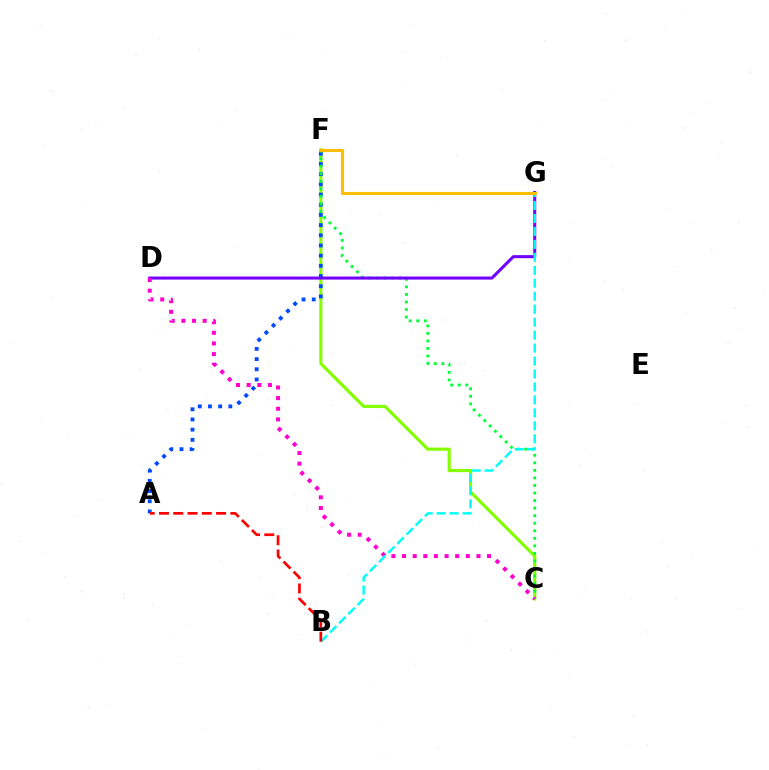{('C', 'F'): [{'color': '#84ff00', 'line_style': 'solid', 'thickness': 2.27}, {'color': '#00ff39', 'line_style': 'dotted', 'thickness': 2.05}], ('A', 'F'): [{'color': '#004bff', 'line_style': 'dotted', 'thickness': 2.77}], ('D', 'G'): [{'color': '#7200ff', 'line_style': 'solid', 'thickness': 2.2}], ('C', 'D'): [{'color': '#ff00cf', 'line_style': 'dotted', 'thickness': 2.89}], ('B', 'G'): [{'color': '#00fff6', 'line_style': 'dashed', 'thickness': 1.76}], ('A', 'B'): [{'color': '#ff0000', 'line_style': 'dashed', 'thickness': 1.94}], ('F', 'G'): [{'color': '#ffbd00', 'line_style': 'solid', 'thickness': 2.24}]}